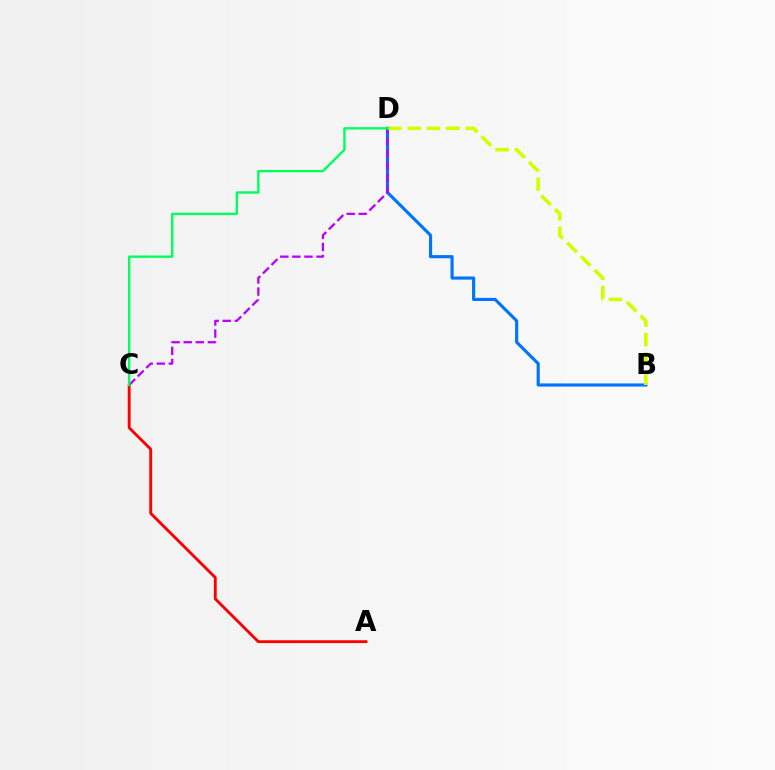{('B', 'D'): [{'color': '#0074ff', 'line_style': 'solid', 'thickness': 2.26}, {'color': '#d1ff00', 'line_style': 'dashed', 'thickness': 2.63}], ('C', 'D'): [{'color': '#b900ff', 'line_style': 'dashed', 'thickness': 1.64}, {'color': '#00ff5c', 'line_style': 'solid', 'thickness': 1.71}], ('A', 'C'): [{'color': '#ff0000', 'line_style': 'solid', 'thickness': 2.06}]}